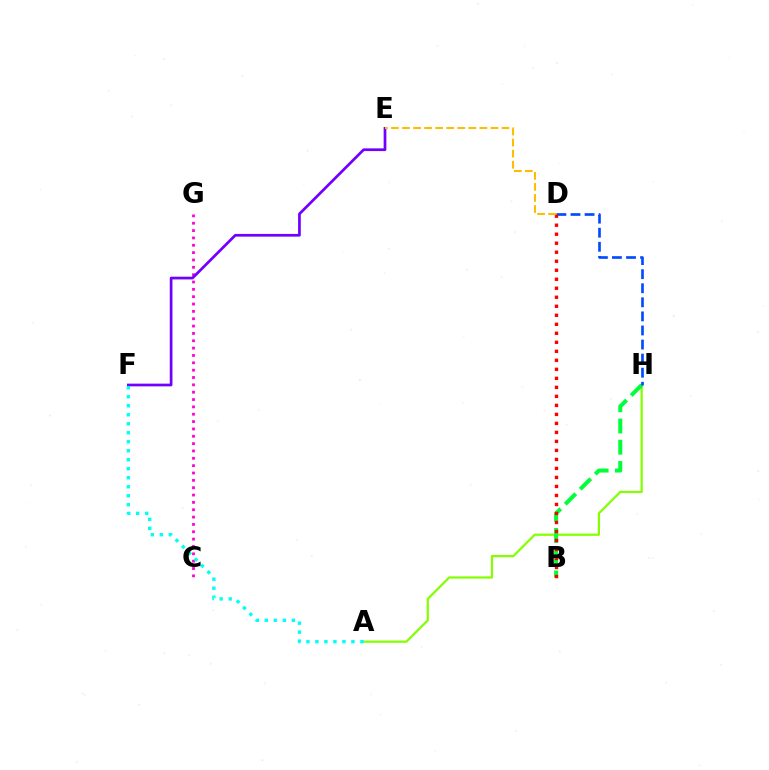{('A', 'H'): [{'color': '#84ff00', 'line_style': 'solid', 'thickness': 1.61}], ('B', 'H'): [{'color': '#00ff39', 'line_style': 'dashed', 'thickness': 2.88}], ('D', 'H'): [{'color': '#004bff', 'line_style': 'dashed', 'thickness': 1.91}], ('B', 'D'): [{'color': '#ff0000', 'line_style': 'dotted', 'thickness': 2.45}], ('C', 'G'): [{'color': '#ff00cf', 'line_style': 'dotted', 'thickness': 2.0}], ('E', 'F'): [{'color': '#7200ff', 'line_style': 'solid', 'thickness': 1.96}], ('D', 'E'): [{'color': '#ffbd00', 'line_style': 'dashed', 'thickness': 1.5}], ('A', 'F'): [{'color': '#00fff6', 'line_style': 'dotted', 'thickness': 2.44}]}